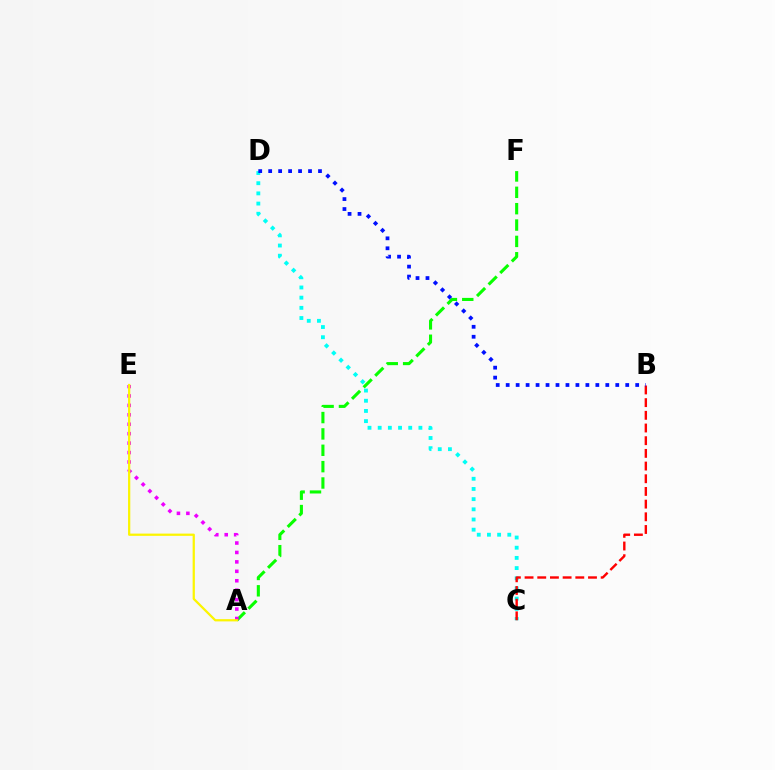{('A', 'F'): [{'color': '#08ff00', 'line_style': 'dashed', 'thickness': 2.22}], ('C', 'D'): [{'color': '#00fff6', 'line_style': 'dotted', 'thickness': 2.77}], ('A', 'E'): [{'color': '#ee00ff', 'line_style': 'dotted', 'thickness': 2.56}, {'color': '#fcf500', 'line_style': 'solid', 'thickness': 1.62}], ('B', 'C'): [{'color': '#ff0000', 'line_style': 'dashed', 'thickness': 1.72}], ('B', 'D'): [{'color': '#0010ff', 'line_style': 'dotted', 'thickness': 2.71}]}